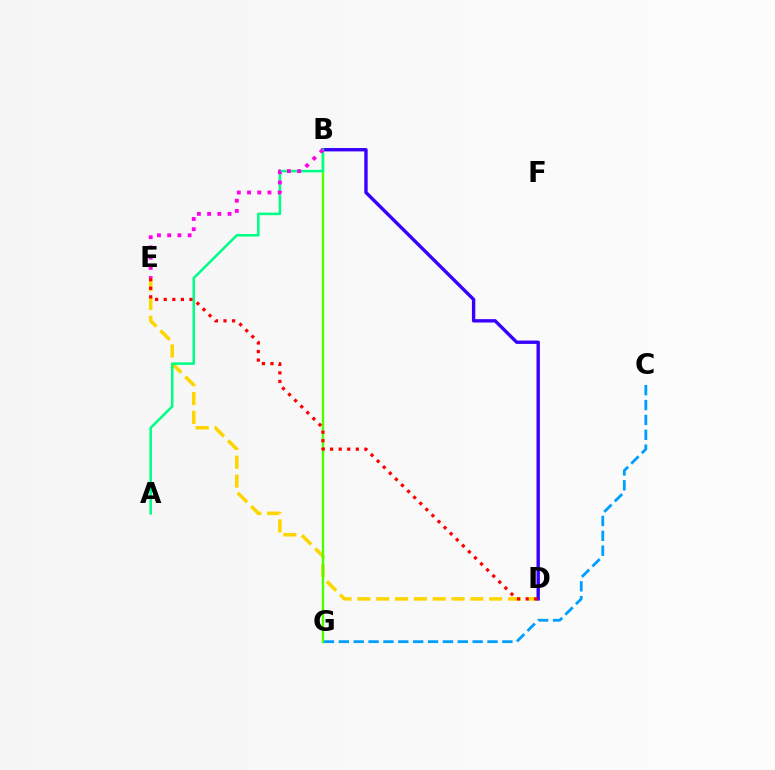{('C', 'G'): [{'color': '#009eff', 'line_style': 'dashed', 'thickness': 2.02}], ('D', 'E'): [{'color': '#ffd500', 'line_style': 'dashed', 'thickness': 2.56}, {'color': '#ff0000', 'line_style': 'dotted', 'thickness': 2.33}], ('B', 'G'): [{'color': '#4fff00', 'line_style': 'solid', 'thickness': 1.72}], ('B', 'D'): [{'color': '#3700ff', 'line_style': 'solid', 'thickness': 2.43}], ('A', 'B'): [{'color': '#00ff86', 'line_style': 'solid', 'thickness': 1.84}], ('B', 'E'): [{'color': '#ff00ed', 'line_style': 'dotted', 'thickness': 2.78}]}